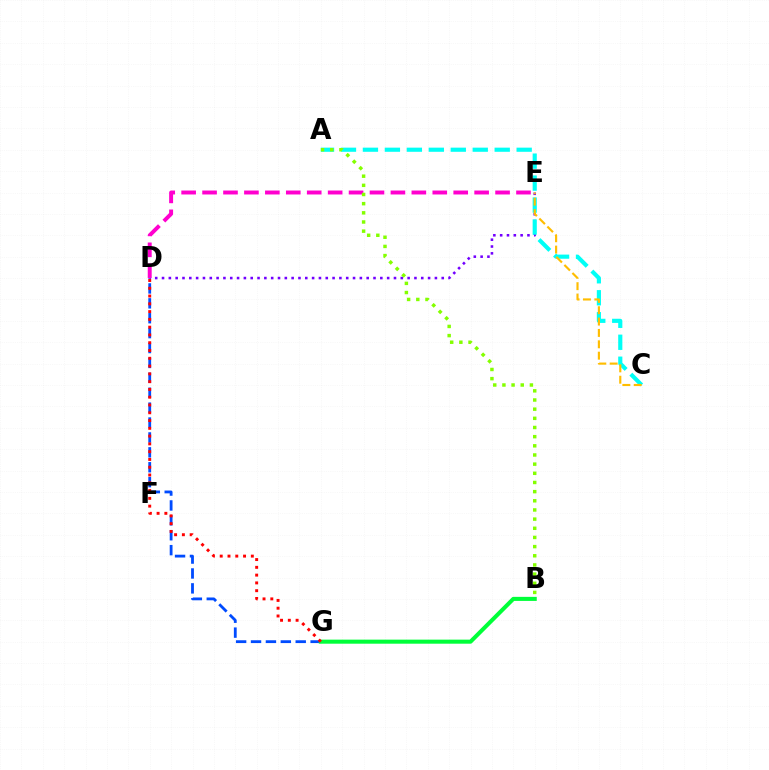{('D', 'G'): [{'color': '#004bff', 'line_style': 'dashed', 'thickness': 2.02}, {'color': '#ff0000', 'line_style': 'dotted', 'thickness': 2.11}], ('D', 'E'): [{'color': '#7200ff', 'line_style': 'dotted', 'thickness': 1.85}, {'color': '#ff00cf', 'line_style': 'dashed', 'thickness': 2.84}], ('A', 'C'): [{'color': '#00fff6', 'line_style': 'dashed', 'thickness': 2.98}], ('B', 'G'): [{'color': '#00ff39', 'line_style': 'solid', 'thickness': 2.92}], ('C', 'E'): [{'color': '#ffbd00', 'line_style': 'dashed', 'thickness': 1.54}], ('A', 'B'): [{'color': '#84ff00', 'line_style': 'dotted', 'thickness': 2.49}]}